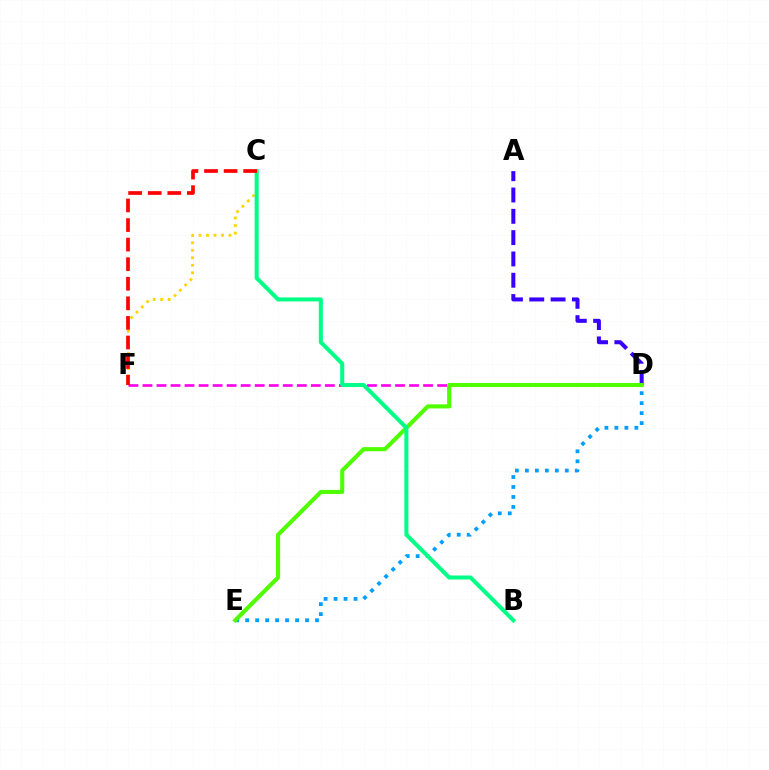{('C', 'F'): [{'color': '#ffd500', 'line_style': 'dotted', 'thickness': 2.04}, {'color': '#ff0000', 'line_style': 'dashed', 'thickness': 2.66}], ('A', 'D'): [{'color': '#3700ff', 'line_style': 'dashed', 'thickness': 2.9}], ('D', 'E'): [{'color': '#009eff', 'line_style': 'dotted', 'thickness': 2.71}, {'color': '#4fff00', 'line_style': 'solid', 'thickness': 2.94}], ('D', 'F'): [{'color': '#ff00ed', 'line_style': 'dashed', 'thickness': 1.91}], ('B', 'C'): [{'color': '#00ff86', 'line_style': 'solid', 'thickness': 2.9}]}